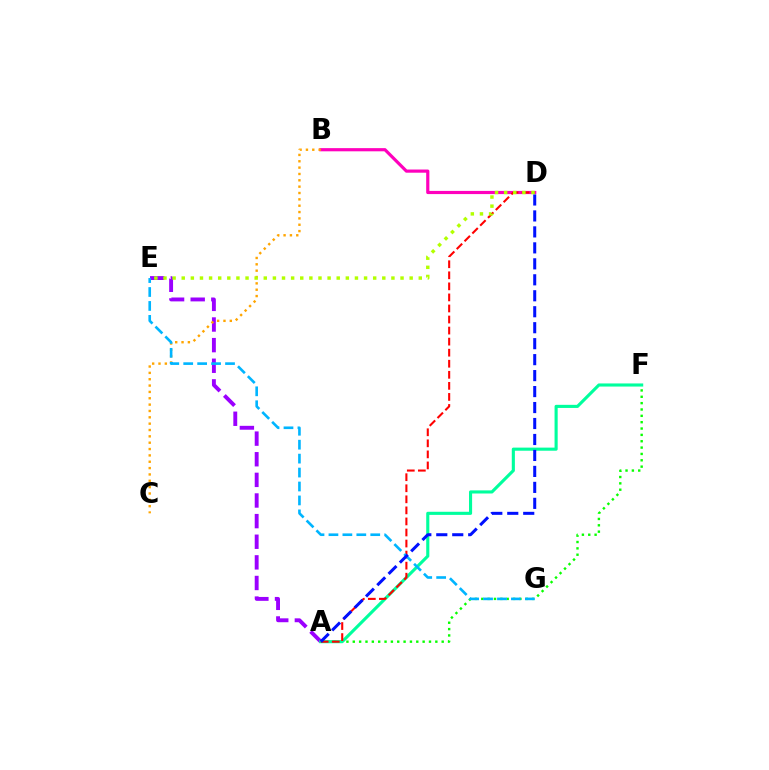{('A', 'E'): [{'color': '#9b00ff', 'line_style': 'dashed', 'thickness': 2.8}], ('A', 'F'): [{'color': '#08ff00', 'line_style': 'dotted', 'thickness': 1.73}, {'color': '#00ff9d', 'line_style': 'solid', 'thickness': 2.24}], ('B', 'D'): [{'color': '#ff00bd', 'line_style': 'solid', 'thickness': 2.29}], ('B', 'C'): [{'color': '#ffa500', 'line_style': 'dotted', 'thickness': 1.72}], ('A', 'D'): [{'color': '#ff0000', 'line_style': 'dashed', 'thickness': 1.5}, {'color': '#0010ff', 'line_style': 'dashed', 'thickness': 2.17}], ('E', 'G'): [{'color': '#00b5ff', 'line_style': 'dashed', 'thickness': 1.89}], ('D', 'E'): [{'color': '#b3ff00', 'line_style': 'dotted', 'thickness': 2.48}]}